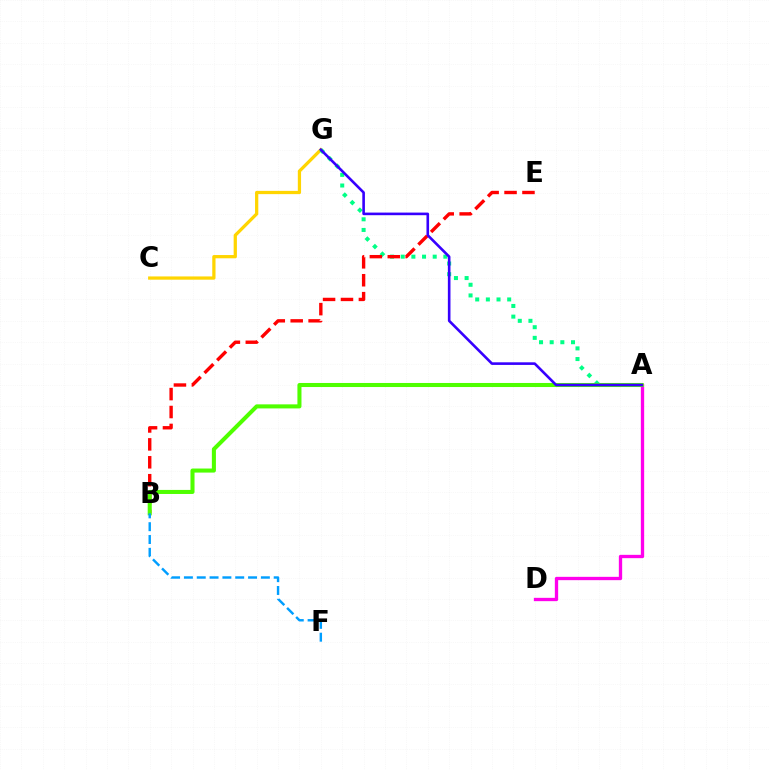{('A', 'D'): [{'color': '#ff00ed', 'line_style': 'solid', 'thickness': 2.39}], ('C', 'G'): [{'color': '#ffd500', 'line_style': 'solid', 'thickness': 2.34}], ('A', 'G'): [{'color': '#00ff86', 'line_style': 'dotted', 'thickness': 2.9}, {'color': '#3700ff', 'line_style': 'solid', 'thickness': 1.88}], ('B', 'E'): [{'color': '#ff0000', 'line_style': 'dashed', 'thickness': 2.43}], ('A', 'B'): [{'color': '#4fff00', 'line_style': 'solid', 'thickness': 2.92}], ('B', 'F'): [{'color': '#009eff', 'line_style': 'dashed', 'thickness': 1.74}]}